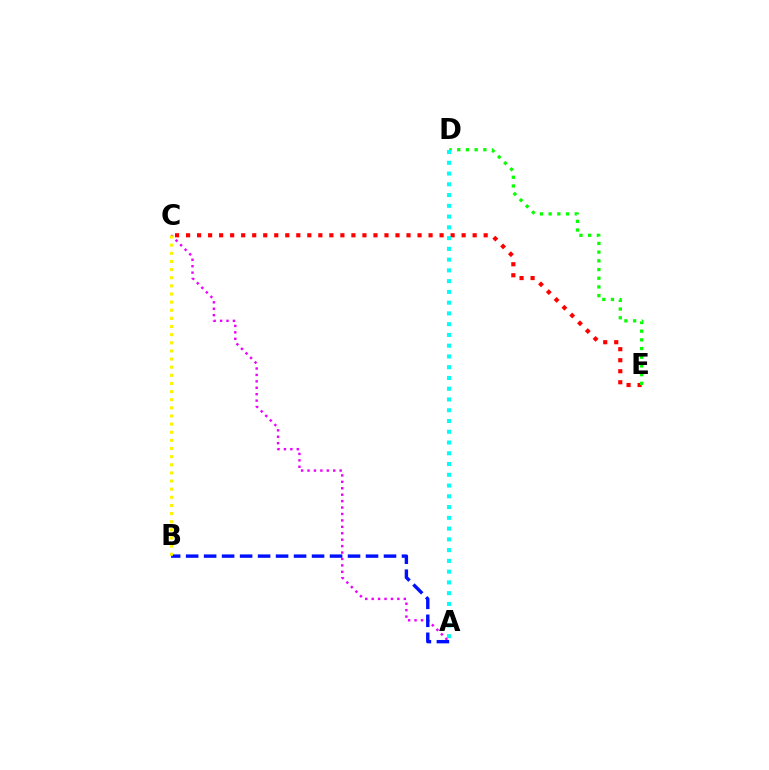{('A', 'C'): [{'color': '#ee00ff', 'line_style': 'dotted', 'thickness': 1.75}], ('A', 'B'): [{'color': '#0010ff', 'line_style': 'dashed', 'thickness': 2.44}], ('C', 'E'): [{'color': '#ff0000', 'line_style': 'dotted', 'thickness': 2.99}], ('B', 'C'): [{'color': '#fcf500', 'line_style': 'dotted', 'thickness': 2.21}], ('D', 'E'): [{'color': '#08ff00', 'line_style': 'dotted', 'thickness': 2.36}], ('A', 'D'): [{'color': '#00fff6', 'line_style': 'dotted', 'thickness': 2.92}]}